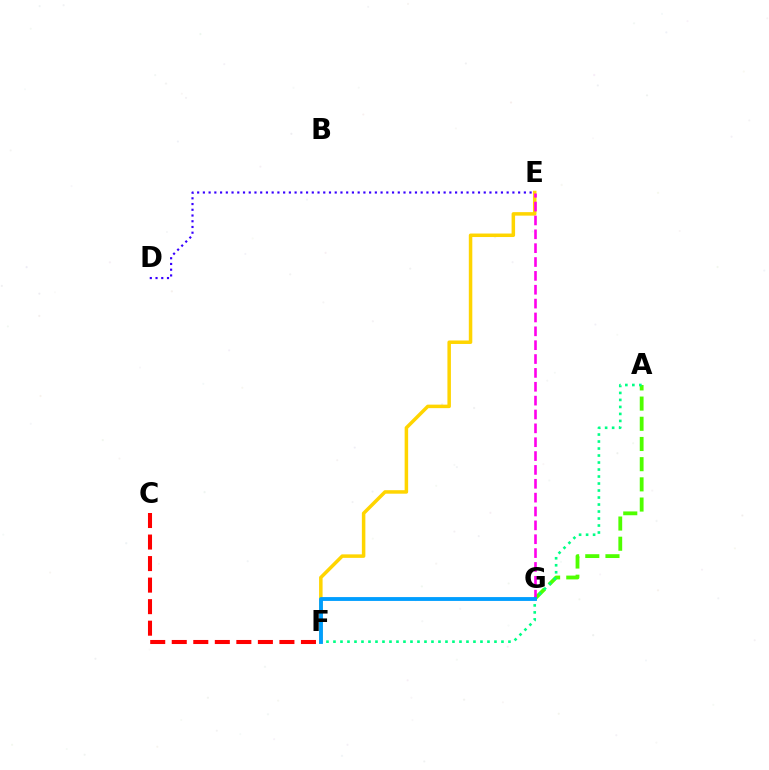{('D', 'E'): [{'color': '#3700ff', 'line_style': 'dotted', 'thickness': 1.56}], ('A', 'G'): [{'color': '#4fff00', 'line_style': 'dashed', 'thickness': 2.74}], ('E', 'F'): [{'color': '#ffd500', 'line_style': 'solid', 'thickness': 2.52}], ('C', 'F'): [{'color': '#ff0000', 'line_style': 'dashed', 'thickness': 2.93}], ('A', 'F'): [{'color': '#00ff86', 'line_style': 'dotted', 'thickness': 1.9}], ('E', 'G'): [{'color': '#ff00ed', 'line_style': 'dashed', 'thickness': 1.88}], ('F', 'G'): [{'color': '#009eff', 'line_style': 'solid', 'thickness': 2.77}]}